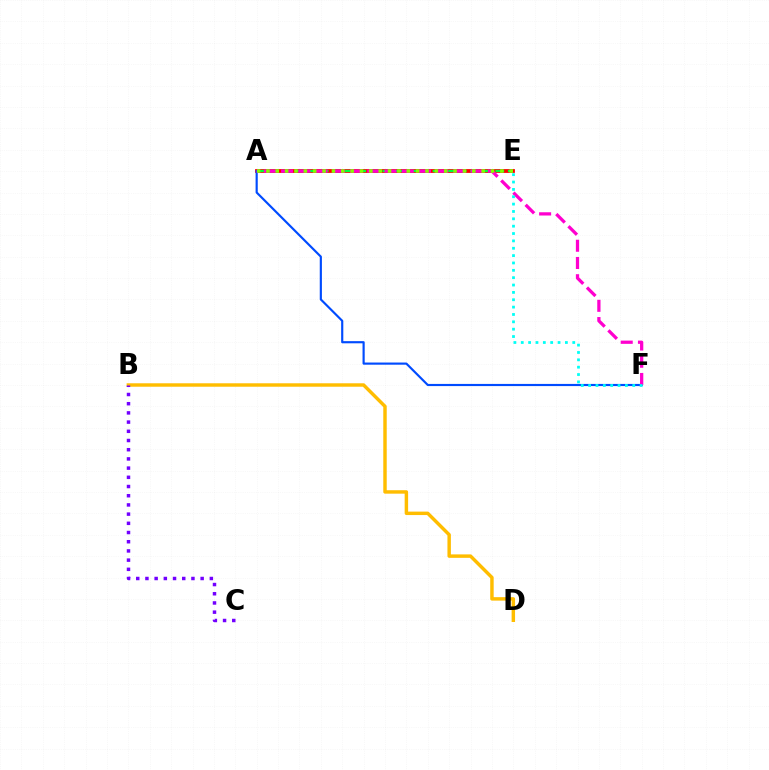{('A', 'E'): [{'color': '#ff0000', 'line_style': 'solid', 'thickness': 2.73}, {'color': '#00ff39', 'line_style': 'dashed', 'thickness': 1.7}, {'color': '#84ff00', 'line_style': 'dotted', 'thickness': 2.54}], ('B', 'D'): [{'color': '#ffbd00', 'line_style': 'solid', 'thickness': 2.48}], ('B', 'C'): [{'color': '#7200ff', 'line_style': 'dotted', 'thickness': 2.5}], ('A', 'F'): [{'color': '#004bff', 'line_style': 'solid', 'thickness': 1.55}, {'color': '#ff00cf', 'line_style': 'dashed', 'thickness': 2.34}], ('E', 'F'): [{'color': '#00fff6', 'line_style': 'dotted', 'thickness': 2.0}]}